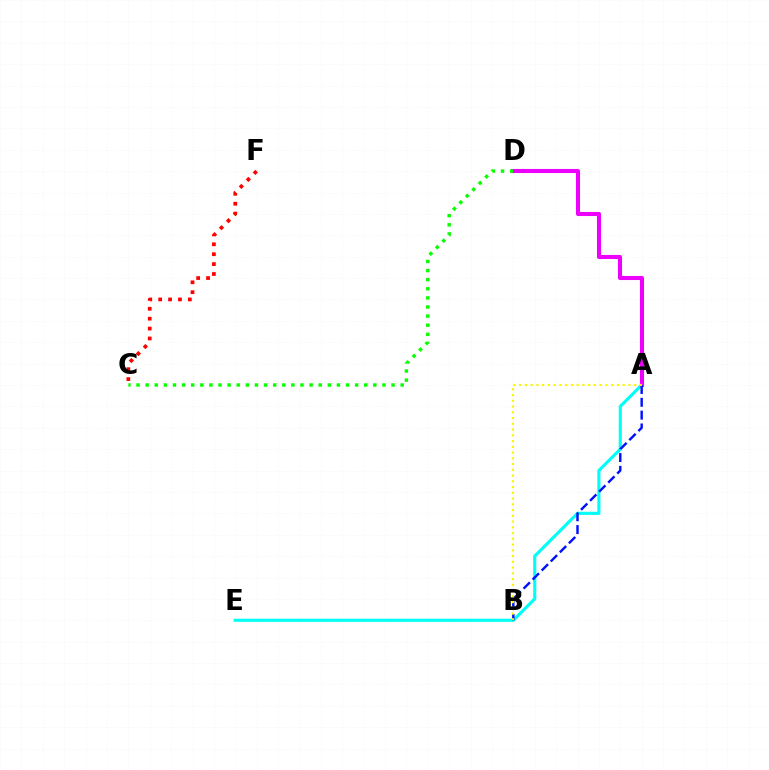{('A', 'E'): [{'color': '#00fff6', 'line_style': 'solid', 'thickness': 2.26}], ('A', 'D'): [{'color': '#ee00ff', 'line_style': 'solid', 'thickness': 2.94}], ('C', 'F'): [{'color': '#ff0000', 'line_style': 'dotted', 'thickness': 2.69}], ('A', 'B'): [{'color': '#0010ff', 'line_style': 'dashed', 'thickness': 1.74}, {'color': '#fcf500', 'line_style': 'dotted', 'thickness': 1.56}], ('C', 'D'): [{'color': '#08ff00', 'line_style': 'dotted', 'thickness': 2.47}]}